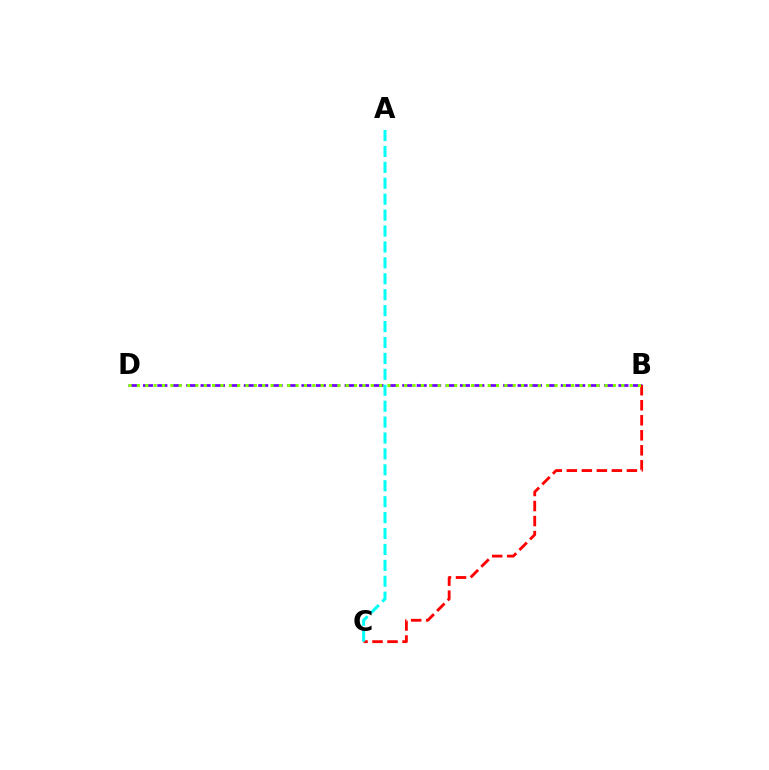{('B', 'D'): [{'color': '#7200ff', 'line_style': 'dashed', 'thickness': 1.96}, {'color': '#84ff00', 'line_style': 'dotted', 'thickness': 2.27}], ('B', 'C'): [{'color': '#ff0000', 'line_style': 'dashed', 'thickness': 2.04}], ('A', 'C'): [{'color': '#00fff6', 'line_style': 'dashed', 'thickness': 2.16}]}